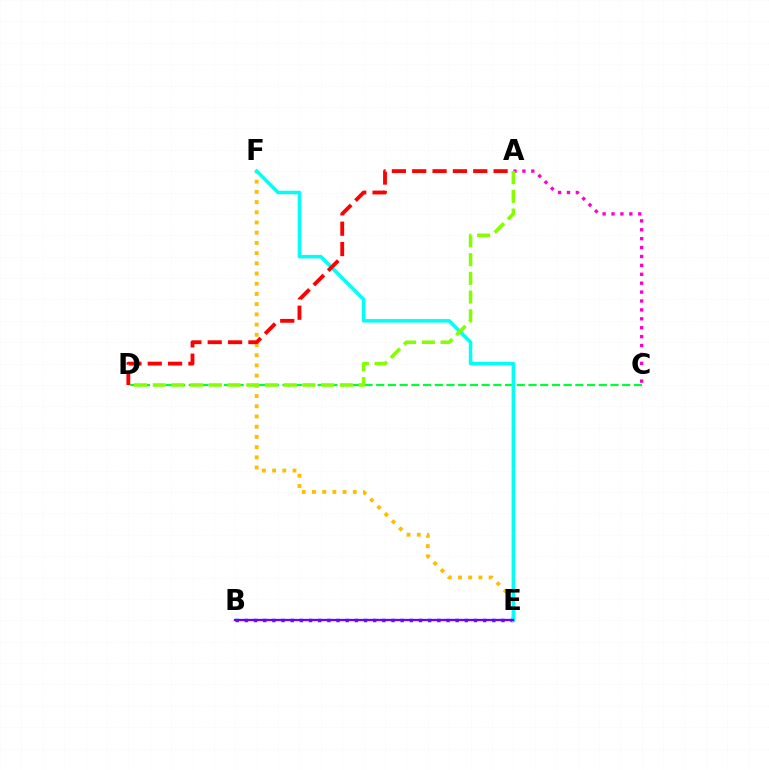{('B', 'E'): [{'color': '#004bff', 'line_style': 'dotted', 'thickness': 2.49}, {'color': '#7200ff', 'line_style': 'solid', 'thickness': 1.65}], ('C', 'D'): [{'color': '#00ff39', 'line_style': 'dashed', 'thickness': 1.59}], ('A', 'C'): [{'color': '#ff00cf', 'line_style': 'dotted', 'thickness': 2.42}], ('E', 'F'): [{'color': '#ffbd00', 'line_style': 'dotted', 'thickness': 2.77}, {'color': '#00fff6', 'line_style': 'solid', 'thickness': 2.54}], ('A', 'D'): [{'color': '#84ff00', 'line_style': 'dashed', 'thickness': 2.54}, {'color': '#ff0000', 'line_style': 'dashed', 'thickness': 2.76}]}